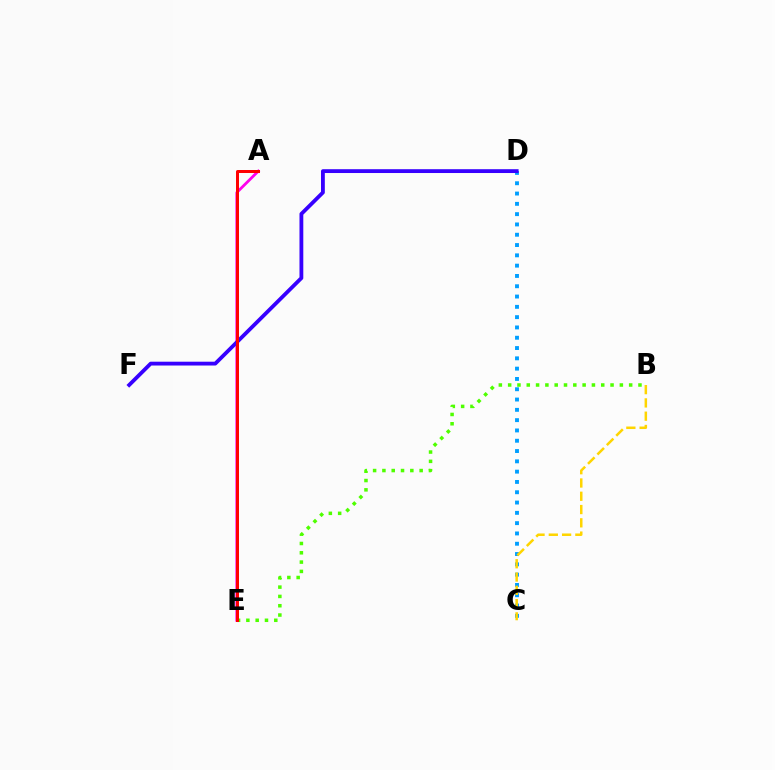{('C', 'D'): [{'color': '#009eff', 'line_style': 'dotted', 'thickness': 2.8}], ('B', 'C'): [{'color': '#ffd500', 'line_style': 'dashed', 'thickness': 1.8}], ('A', 'E'): [{'color': '#00ff86', 'line_style': 'dotted', 'thickness': 2.14}, {'color': '#ff00ed', 'line_style': 'solid', 'thickness': 2.02}, {'color': '#ff0000', 'line_style': 'solid', 'thickness': 2.15}], ('B', 'E'): [{'color': '#4fff00', 'line_style': 'dotted', 'thickness': 2.53}], ('D', 'F'): [{'color': '#3700ff', 'line_style': 'solid', 'thickness': 2.75}]}